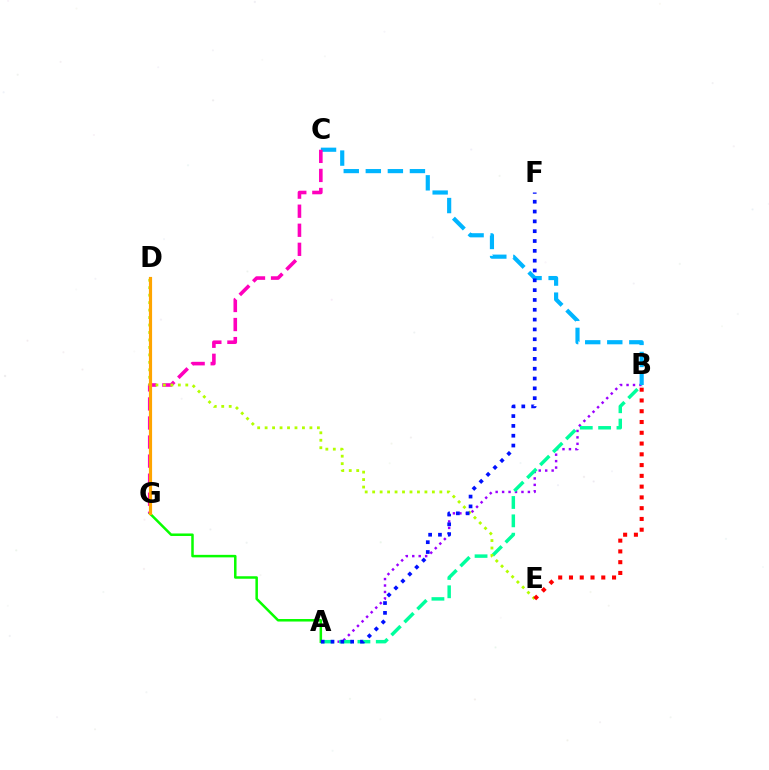{('A', 'B'): [{'color': '#9b00ff', 'line_style': 'dotted', 'thickness': 1.75}, {'color': '#00ff9d', 'line_style': 'dashed', 'thickness': 2.49}], ('A', 'G'): [{'color': '#08ff00', 'line_style': 'solid', 'thickness': 1.81}], ('B', 'C'): [{'color': '#00b5ff', 'line_style': 'dashed', 'thickness': 3.0}], ('C', 'G'): [{'color': '#ff00bd', 'line_style': 'dashed', 'thickness': 2.59}], ('D', 'E'): [{'color': '#b3ff00', 'line_style': 'dotted', 'thickness': 2.03}], ('A', 'F'): [{'color': '#0010ff', 'line_style': 'dotted', 'thickness': 2.67}], ('B', 'E'): [{'color': '#ff0000', 'line_style': 'dotted', 'thickness': 2.93}], ('D', 'G'): [{'color': '#ffa500', 'line_style': 'solid', 'thickness': 2.28}]}